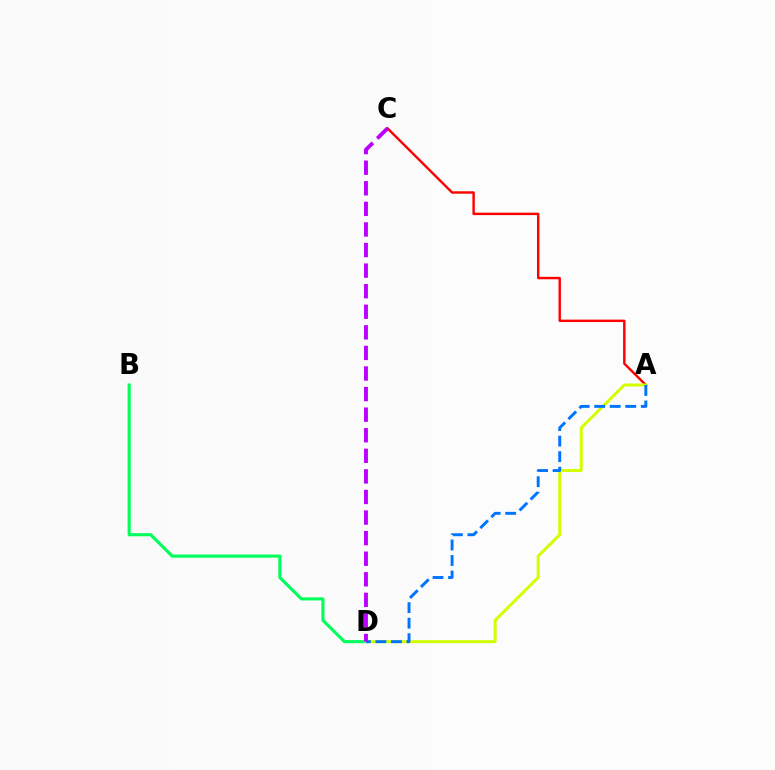{('B', 'D'): [{'color': '#00ff5c', 'line_style': 'solid', 'thickness': 2.24}], ('A', 'C'): [{'color': '#ff0000', 'line_style': 'solid', 'thickness': 1.74}], ('A', 'D'): [{'color': '#d1ff00', 'line_style': 'solid', 'thickness': 2.14}, {'color': '#0074ff', 'line_style': 'dashed', 'thickness': 2.11}], ('C', 'D'): [{'color': '#b900ff', 'line_style': 'dashed', 'thickness': 2.8}]}